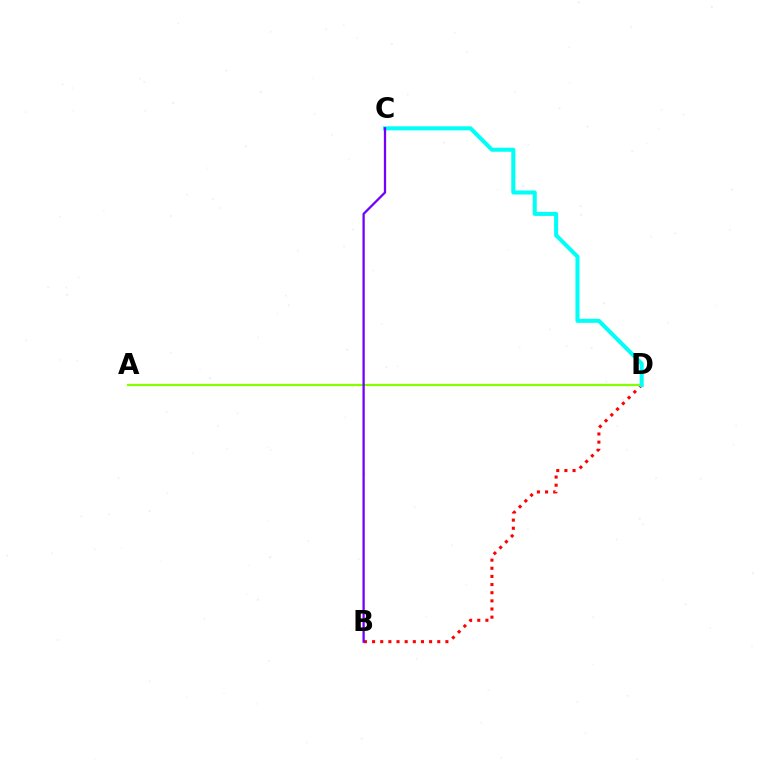{('B', 'D'): [{'color': '#ff0000', 'line_style': 'dotted', 'thickness': 2.21}], ('A', 'D'): [{'color': '#84ff00', 'line_style': 'solid', 'thickness': 1.62}], ('C', 'D'): [{'color': '#00fff6', 'line_style': 'solid', 'thickness': 2.91}], ('B', 'C'): [{'color': '#7200ff', 'line_style': 'solid', 'thickness': 1.65}]}